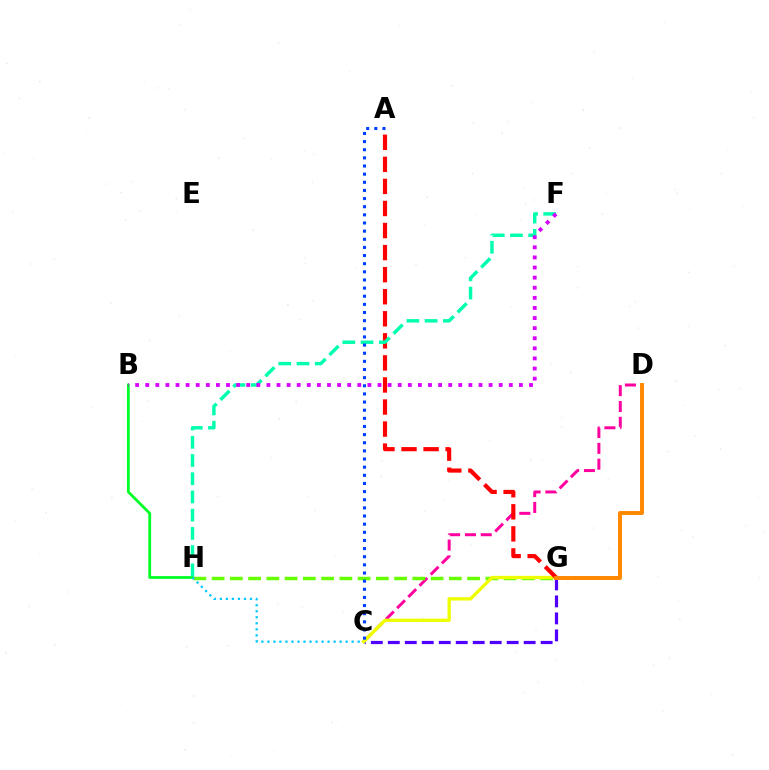{('C', 'G'): [{'color': '#4f00ff', 'line_style': 'dashed', 'thickness': 2.31}, {'color': '#eeff00', 'line_style': 'solid', 'thickness': 2.38}], ('B', 'H'): [{'color': '#00ff27', 'line_style': 'solid', 'thickness': 2.02}], ('C', 'D'): [{'color': '#ff00a0', 'line_style': 'dashed', 'thickness': 2.15}], ('G', 'H'): [{'color': '#66ff00', 'line_style': 'dashed', 'thickness': 2.48}], ('C', 'H'): [{'color': '#00c7ff', 'line_style': 'dotted', 'thickness': 1.64}], ('A', 'G'): [{'color': '#ff0000', 'line_style': 'dashed', 'thickness': 3.0}], ('F', 'H'): [{'color': '#00ffaf', 'line_style': 'dashed', 'thickness': 2.48}], ('D', 'G'): [{'color': '#ff8800', 'line_style': 'solid', 'thickness': 2.85}], ('A', 'C'): [{'color': '#003fff', 'line_style': 'dotted', 'thickness': 2.21}], ('B', 'F'): [{'color': '#d600ff', 'line_style': 'dotted', 'thickness': 2.74}]}